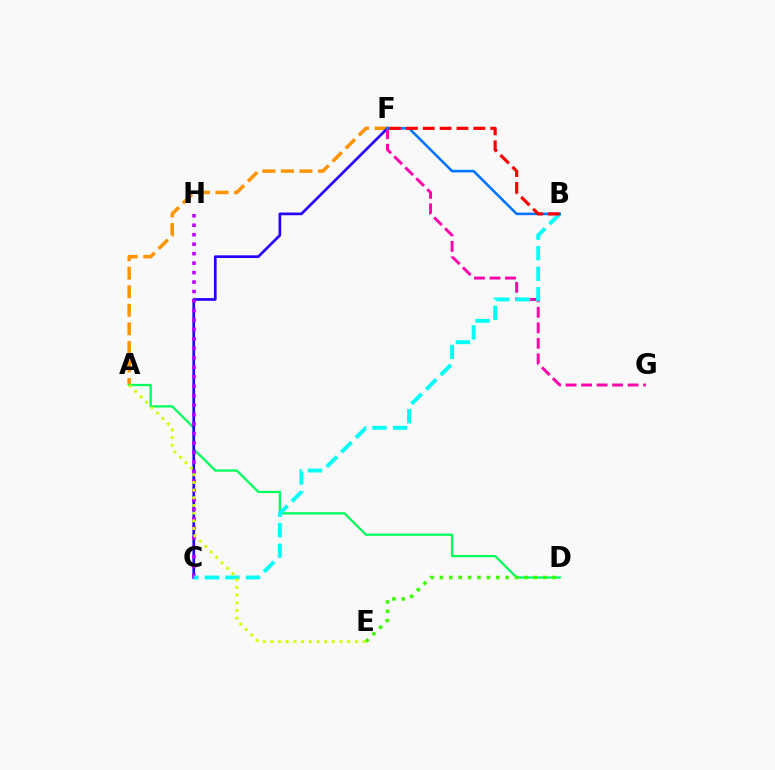{('A', 'F'): [{'color': '#ff9400', 'line_style': 'dashed', 'thickness': 2.52}], ('A', 'D'): [{'color': '#00ff5c', 'line_style': 'solid', 'thickness': 1.62}], ('C', 'F'): [{'color': '#2500ff', 'line_style': 'solid', 'thickness': 1.94}], ('F', 'G'): [{'color': '#ff00ac', 'line_style': 'dashed', 'thickness': 2.11}], ('C', 'H'): [{'color': '#b900ff', 'line_style': 'dotted', 'thickness': 2.57}], ('D', 'E'): [{'color': '#3dff00', 'line_style': 'dotted', 'thickness': 2.55}], ('B', 'C'): [{'color': '#00fff6', 'line_style': 'dashed', 'thickness': 2.79}], ('A', 'E'): [{'color': '#d1ff00', 'line_style': 'dotted', 'thickness': 2.09}], ('B', 'F'): [{'color': '#0074ff', 'line_style': 'solid', 'thickness': 1.85}, {'color': '#ff0000', 'line_style': 'dashed', 'thickness': 2.29}]}